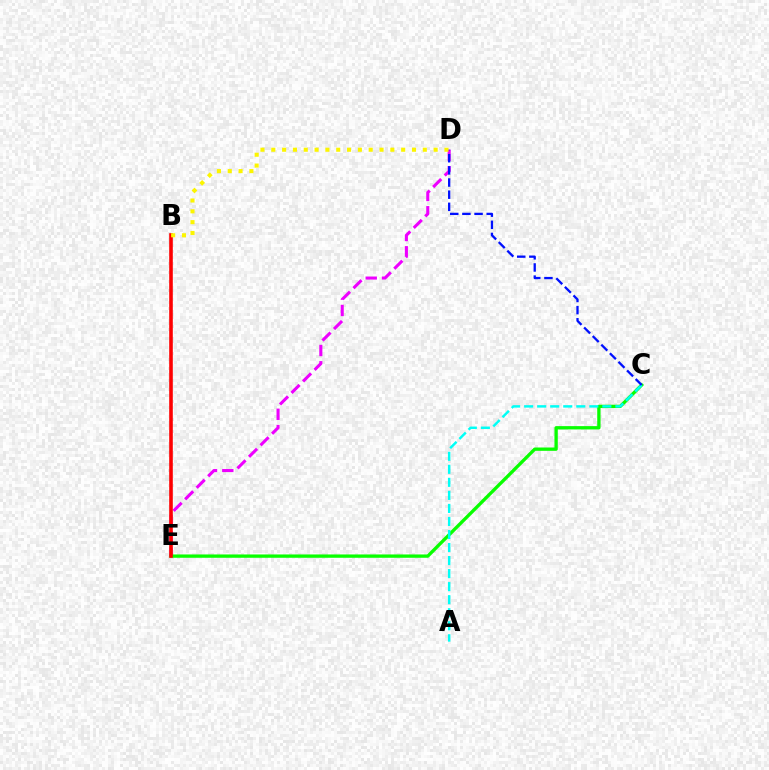{('D', 'E'): [{'color': '#ee00ff', 'line_style': 'dashed', 'thickness': 2.21}], ('C', 'E'): [{'color': '#08ff00', 'line_style': 'solid', 'thickness': 2.39}], ('B', 'E'): [{'color': '#ff0000', 'line_style': 'solid', 'thickness': 2.59}], ('A', 'C'): [{'color': '#00fff6', 'line_style': 'dashed', 'thickness': 1.77}], ('C', 'D'): [{'color': '#0010ff', 'line_style': 'dashed', 'thickness': 1.65}], ('B', 'D'): [{'color': '#fcf500', 'line_style': 'dotted', 'thickness': 2.94}]}